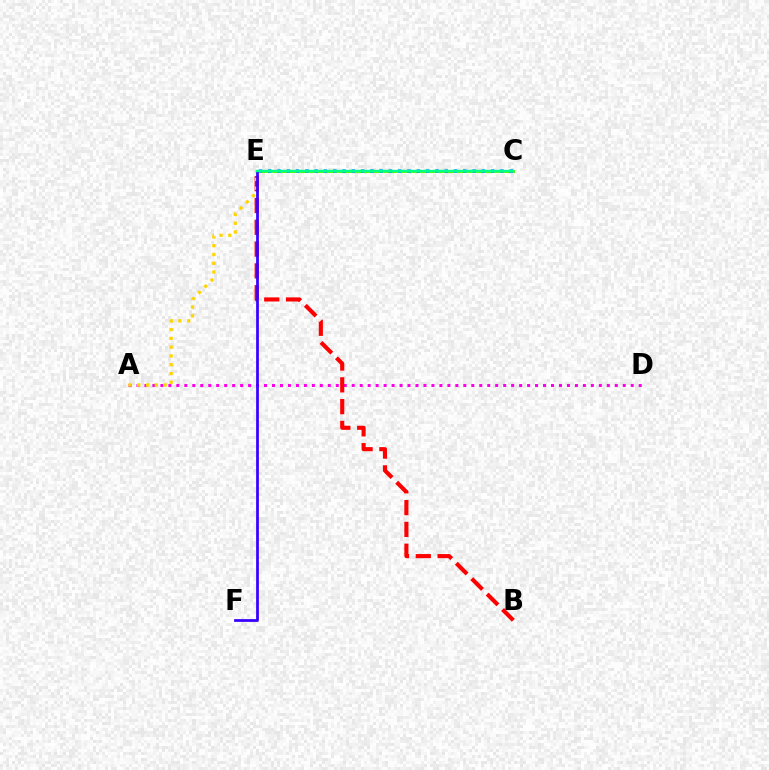{('C', 'E'): [{'color': '#4fff00', 'line_style': 'solid', 'thickness': 2.15}, {'color': '#009eff', 'line_style': 'dotted', 'thickness': 2.52}, {'color': '#00ff86', 'line_style': 'solid', 'thickness': 1.72}], ('A', 'D'): [{'color': '#ff00ed', 'line_style': 'dotted', 'thickness': 2.17}], ('B', 'E'): [{'color': '#ff0000', 'line_style': 'dashed', 'thickness': 2.96}], ('A', 'E'): [{'color': '#ffd500', 'line_style': 'dotted', 'thickness': 2.38}], ('E', 'F'): [{'color': '#3700ff', 'line_style': 'solid', 'thickness': 1.97}]}